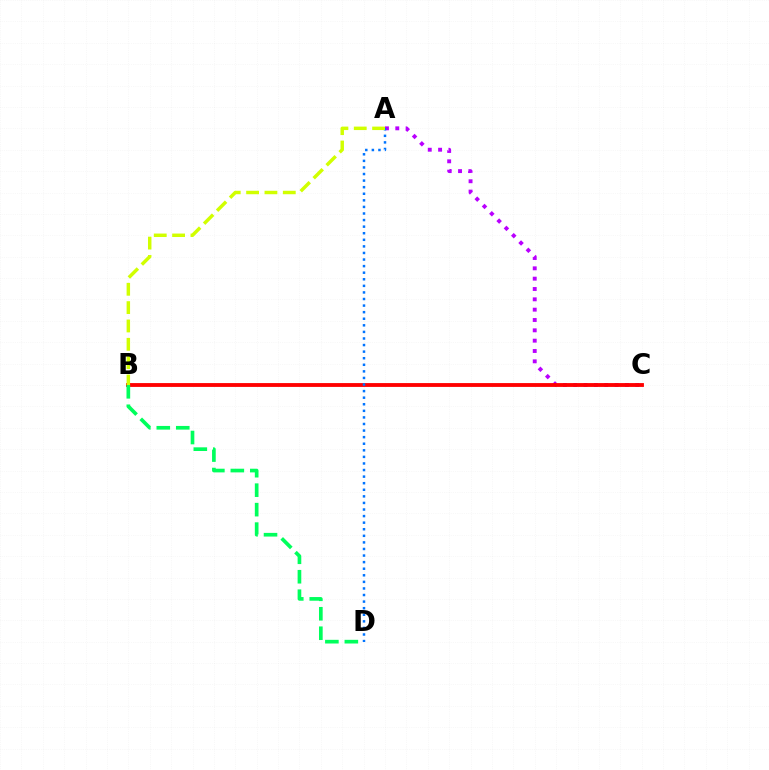{('A', 'C'): [{'color': '#b900ff', 'line_style': 'dotted', 'thickness': 2.81}], ('B', 'C'): [{'color': '#ff0000', 'line_style': 'solid', 'thickness': 2.76}], ('B', 'D'): [{'color': '#00ff5c', 'line_style': 'dashed', 'thickness': 2.65}], ('A', 'D'): [{'color': '#0074ff', 'line_style': 'dotted', 'thickness': 1.79}], ('A', 'B'): [{'color': '#d1ff00', 'line_style': 'dashed', 'thickness': 2.49}]}